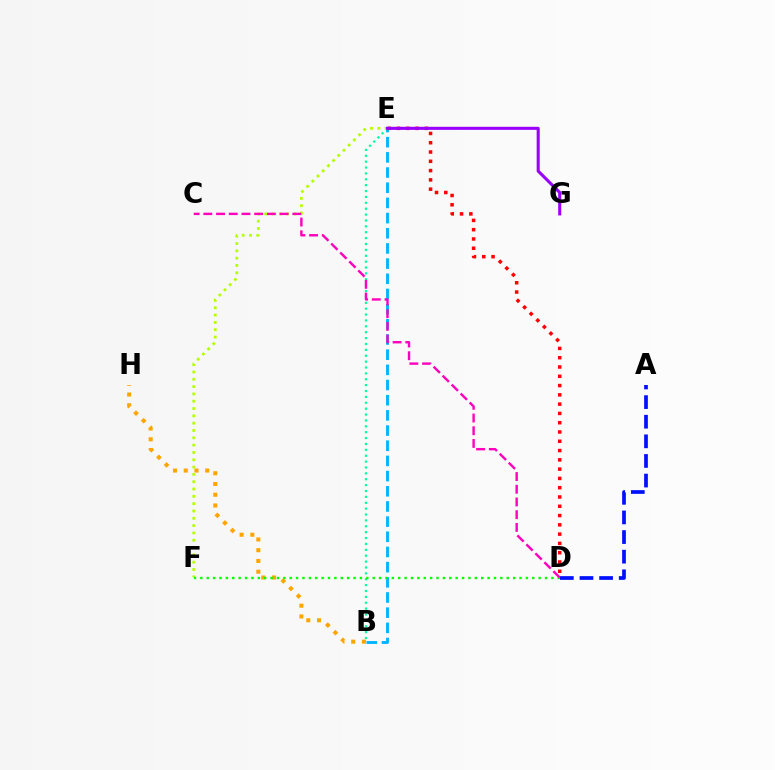{('B', 'E'): [{'color': '#00b5ff', 'line_style': 'dashed', 'thickness': 2.06}, {'color': '#00ff9d', 'line_style': 'dotted', 'thickness': 1.6}], ('B', 'H'): [{'color': '#ffa500', 'line_style': 'dotted', 'thickness': 2.92}], ('E', 'F'): [{'color': '#b3ff00', 'line_style': 'dotted', 'thickness': 1.99}], ('A', 'D'): [{'color': '#0010ff', 'line_style': 'dashed', 'thickness': 2.67}], ('D', 'F'): [{'color': '#08ff00', 'line_style': 'dotted', 'thickness': 1.73}], ('D', 'E'): [{'color': '#ff0000', 'line_style': 'dotted', 'thickness': 2.52}], ('C', 'D'): [{'color': '#ff00bd', 'line_style': 'dashed', 'thickness': 1.73}], ('E', 'G'): [{'color': '#9b00ff', 'line_style': 'solid', 'thickness': 2.21}]}